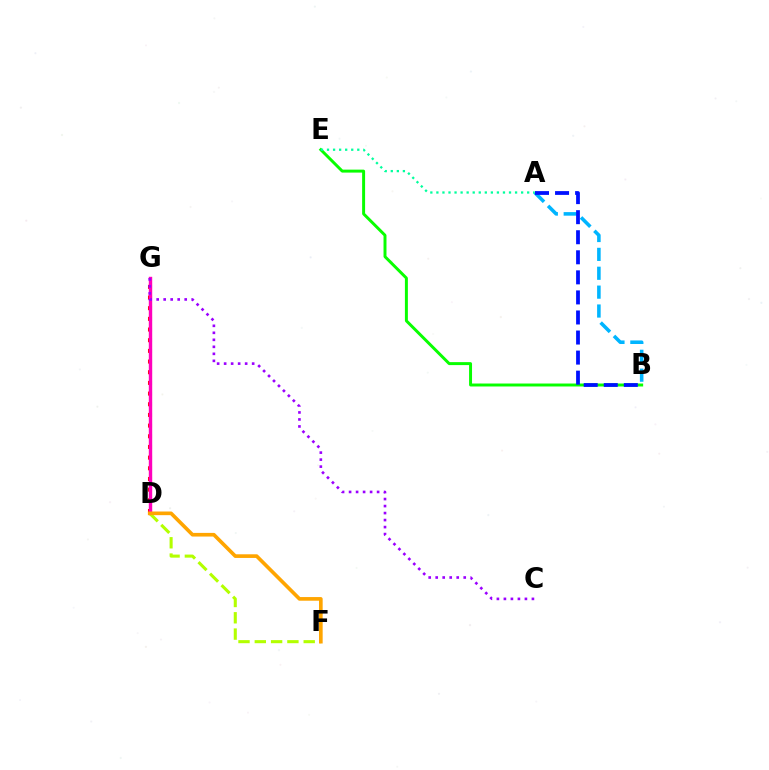{('D', 'G'): [{'color': '#ff0000', 'line_style': 'dotted', 'thickness': 2.9}, {'color': '#ff00bd', 'line_style': 'solid', 'thickness': 2.45}], ('B', 'E'): [{'color': '#08ff00', 'line_style': 'solid', 'thickness': 2.13}], ('D', 'F'): [{'color': '#b3ff00', 'line_style': 'dashed', 'thickness': 2.21}, {'color': '#ffa500', 'line_style': 'solid', 'thickness': 2.63}], ('C', 'G'): [{'color': '#9b00ff', 'line_style': 'dotted', 'thickness': 1.9}], ('A', 'B'): [{'color': '#00b5ff', 'line_style': 'dashed', 'thickness': 2.56}, {'color': '#0010ff', 'line_style': 'dashed', 'thickness': 2.73}], ('A', 'E'): [{'color': '#00ff9d', 'line_style': 'dotted', 'thickness': 1.64}]}